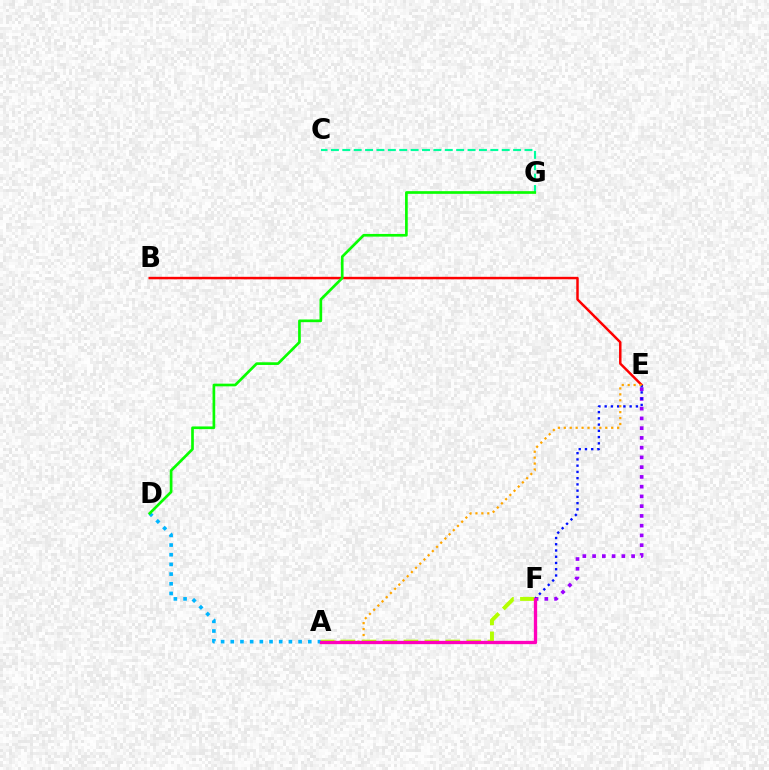{('C', 'G'): [{'color': '#00ff9d', 'line_style': 'dashed', 'thickness': 1.55}], ('B', 'E'): [{'color': '#ff0000', 'line_style': 'solid', 'thickness': 1.78}], ('A', 'D'): [{'color': '#00b5ff', 'line_style': 'dotted', 'thickness': 2.63}], ('E', 'F'): [{'color': '#9b00ff', 'line_style': 'dotted', 'thickness': 2.65}, {'color': '#0010ff', 'line_style': 'dotted', 'thickness': 1.7}], ('A', 'E'): [{'color': '#ffa500', 'line_style': 'dotted', 'thickness': 1.61}], ('A', 'F'): [{'color': '#b3ff00', 'line_style': 'dashed', 'thickness': 2.85}, {'color': '#ff00bd', 'line_style': 'solid', 'thickness': 2.38}], ('D', 'G'): [{'color': '#08ff00', 'line_style': 'solid', 'thickness': 1.93}]}